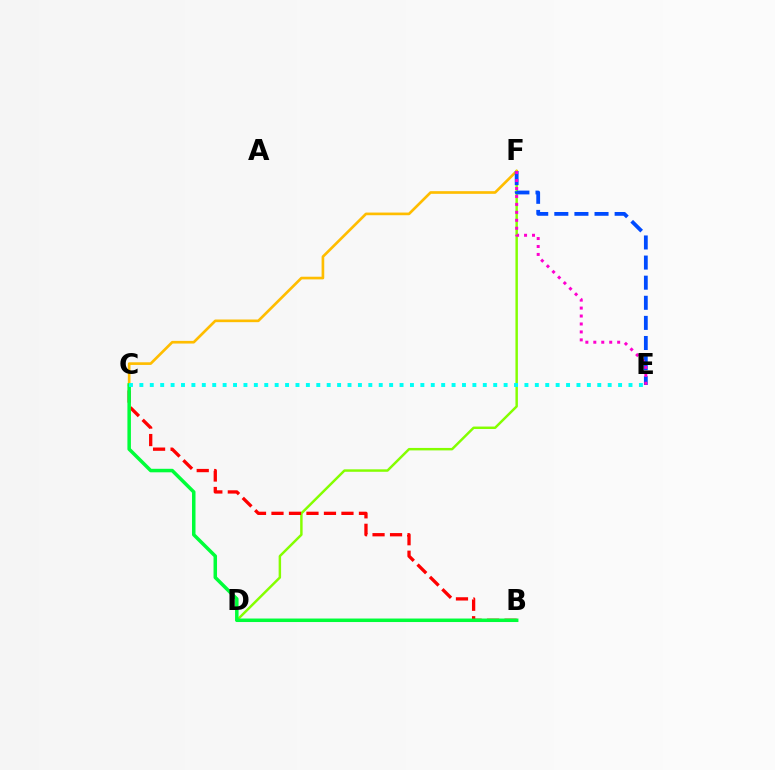{('D', 'F'): [{'color': '#84ff00', 'line_style': 'solid', 'thickness': 1.77}], ('B', 'C'): [{'color': '#ff0000', 'line_style': 'dashed', 'thickness': 2.38}, {'color': '#00ff39', 'line_style': 'solid', 'thickness': 2.52}], ('B', 'D'): [{'color': '#7200ff', 'line_style': 'dotted', 'thickness': 2.12}], ('C', 'F'): [{'color': '#ffbd00', 'line_style': 'solid', 'thickness': 1.92}], ('E', 'F'): [{'color': '#004bff', 'line_style': 'dashed', 'thickness': 2.73}, {'color': '#ff00cf', 'line_style': 'dotted', 'thickness': 2.16}], ('C', 'E'): [{'color': '#00fff6', 'line_style': 'dotted', 'thickness': 2.83}]}